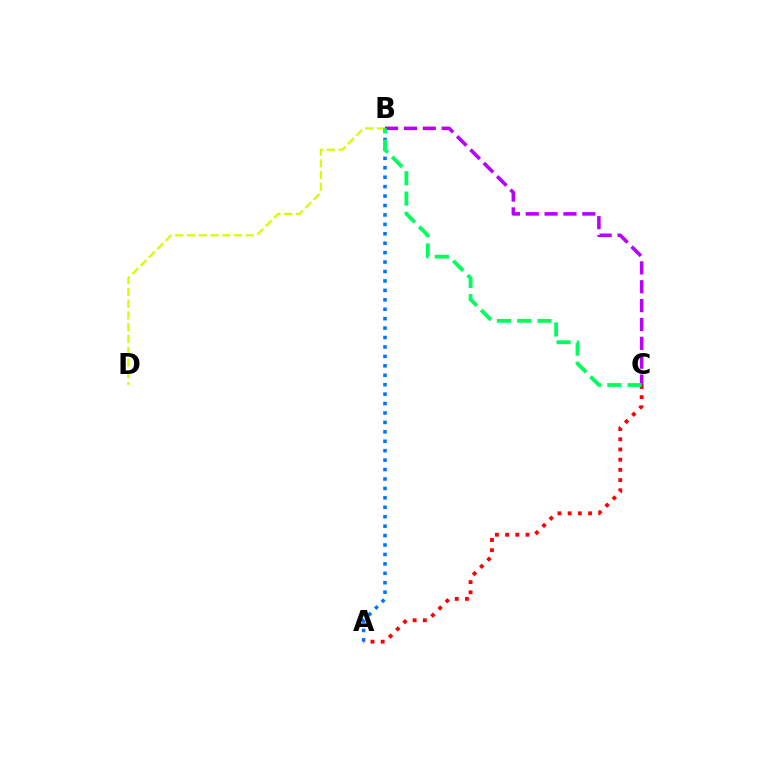{('A', 'B'): [{'color': '#0074ff', 'line_style': 'dotted', 'thickness': 2.56}], ('B', 'D'): [{'color': '#d1ff00', 'line_style': 'dashed', 'thickness': 1.6}], ('B', 'C'): [{'color': '#b900ff', 'line_style': 'dashed', 'thickness': 2.56}, {'color': '#00ff5c', 'line_style': 'dashed', 'thickness': 2.75}], ('A', 'C'): [{'color': '#ff0000', 'line_style': 'dotted', 'thickness': 2.77}]}